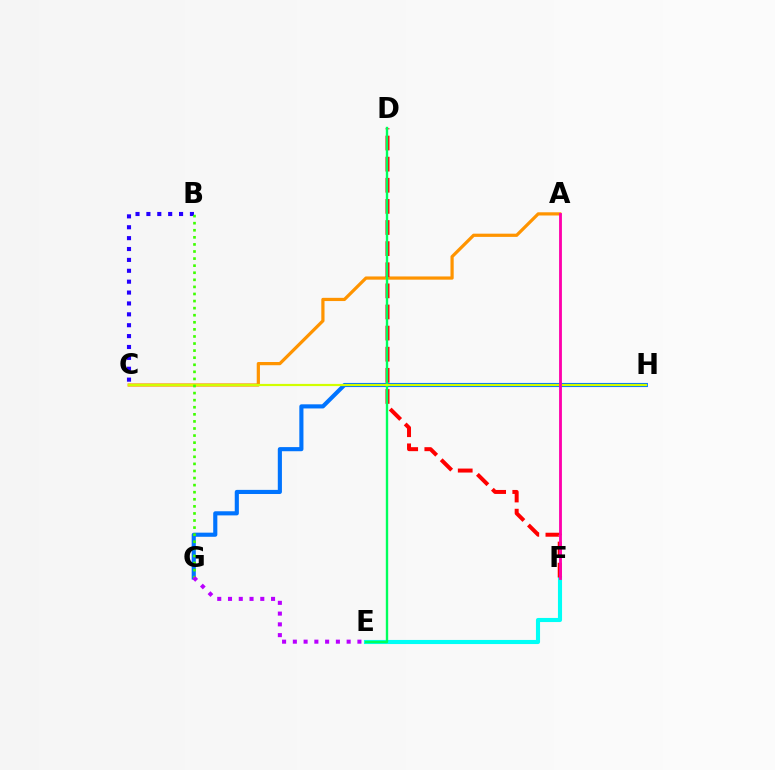{('G', 'H'): [{'color': '#0074ff', 'line_style': 'solid', 'thickness': 2.97}], ('E', 'F'): [{'color': '#00fff6', 'line_style': 'solid', 'thickness': 2.95}], ('B', 'C'): [{'color': '#2500ff', 'line_style': 'dotted', 'thickness': 2.96}], ('A', 'C'): [{'color': '#ff9400', 'line_style': 'solid', 'thickness': 2.32}], ('D', 'F'): [{'color': '#ff0000', 'line_style': 'dashed', 'thickness': 2.87}], ('D', 'E'): [{'color': '#00ff5c', 'line_style': 'solid', 'thickness': 1.71}], ('C', 'H'): [{'color': '#d1ff00', 'line_style': 'solid', 'thickness': 1.57}], ('B', 'G'): [{'color': '#3dff00', 'line_style': 'dotted', 'thickness': 1.92}], ('A', 'F'): [{'color': '#ff00ac', 'line_style': 'solid', 'thickness': 2.04}], ('E', 'G'): [{'color': '#b900ff', 'line_style': 'dotted', 'thickness': 2.92}]}